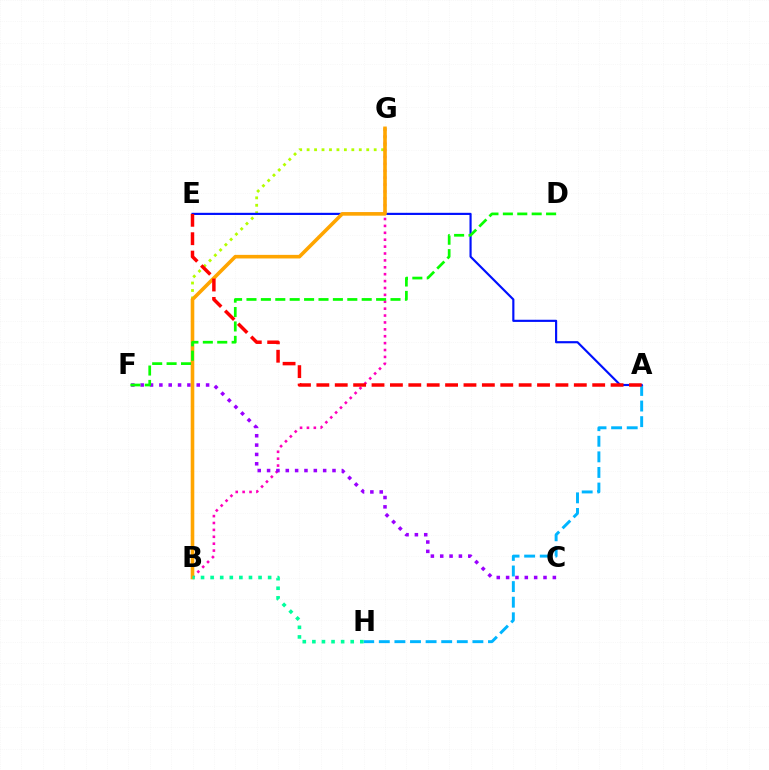{('A', 'H'): [{'color': '#00b5ff', 'line_style': 'dashed', 'thickness': 2.12}], ('B', 'G'): [{'color': '#b3ff00', 'line_style': 'dotted', 'thickness': 2.02}, {'color': '#ff00bd', 'line_style': 'dotted', 'thickness': 1.87}, {'color': '#ffa500', 'line_style': 'solid', 'thickness': 2.59}], ('A', 'E'): [{'color': '#0010ff', 'line_style': 'solid', 'thickness': 1.56}, {'color': '#ff0000', 'line_style': 'dashed', 'thickness': 2.5}], ('C', 'F'): [{'color': '#9b00ff', 'line_style': 'dotted', 'thickness': 2.54}], ('B', 'H'): [{'color': '#00ff9d', 'line_style': 'dotted', 'thickness': 2.6}], ('D', 'F'): [{'color': '#08ff00', 'line_style': 'dashed', 'thickness': 1.96}]}